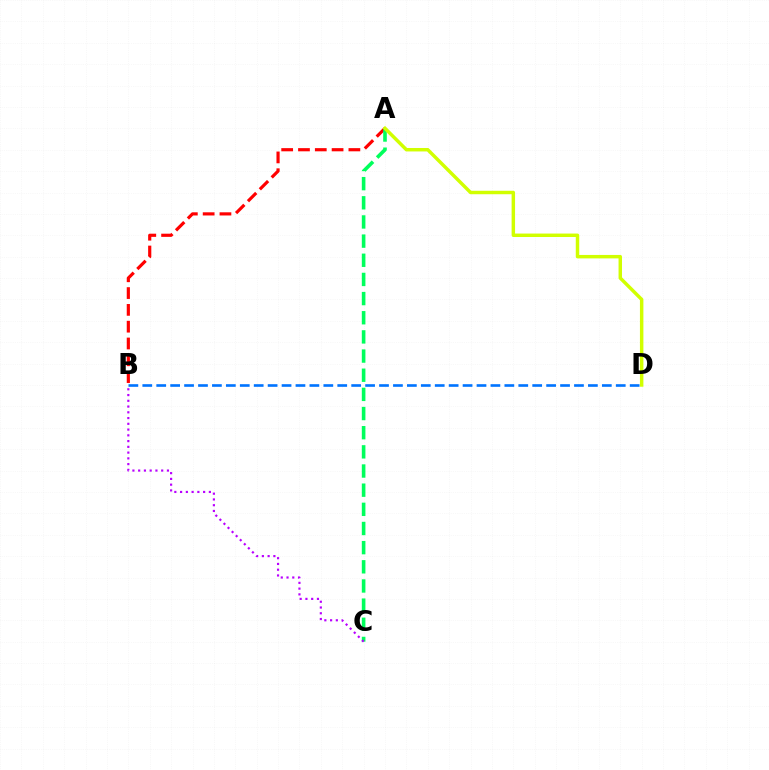{('B', 'D'): [{'color': '#0074ff', 'line_style': 'dashed', 'thickness': 1.89}], ('A', 'B'): [{'color': '#ff0000', 'line_style': 'dashed', 'thickness': 2.28}], ('A', 'C'): [{'color': '#00ff5c', 'line_style': 'dashed', 'thickness': 2.6}], ('B', 'C'): [{'color': '#b900ff', 'line_style': 'dotted', 'thickness': 1.56}], ('A', 'D'): [{'color': '#d1ff00', 'line_style': 'solid', 'thickness': 2.49}]}